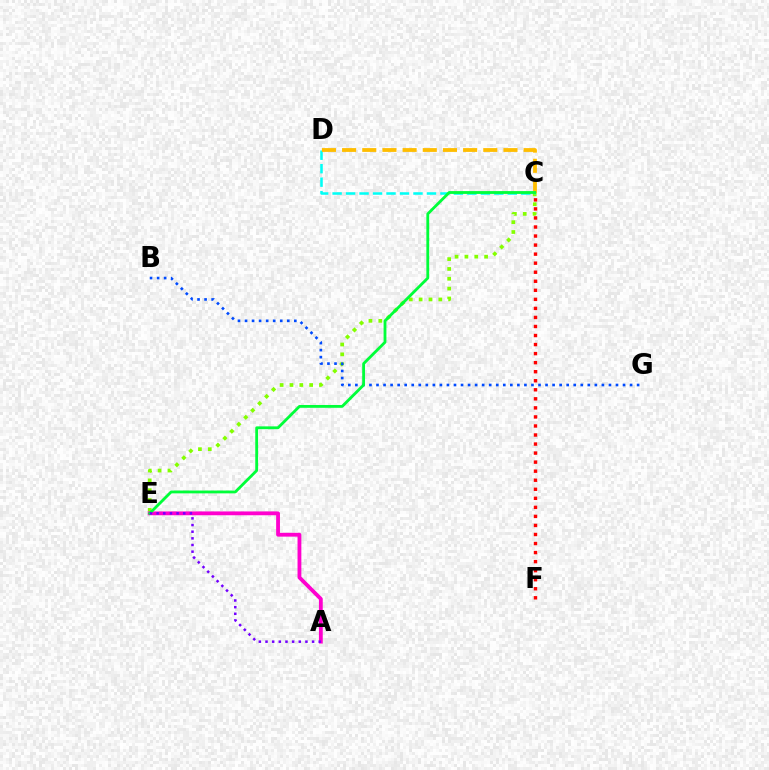{('C', 'E'): [{'color': '#84ff00', 'line_style': 'dotted', 'thickness': 2.67}, {'color': '#00ff39', 'line_style': 'solid', 'thickness': 2.03}], ('C', 'D'): [{'color': '#00fff6', 'line_style': 'dashed', 'thickness': 1.83}, {'color': '#ffbd00', 'line_style': 'dashed', 'thickness': 2.74}], ('A', 'E'): [{'color': '#ff00cf', 'line_style': 'solid', 'thickness': 2.75}, {'color': '#7200ff', 'line_style': 'dotted', 'thickness': 1.81}], ('B', 'G'): [{'color': '#004bff', 'line_style': 'dotted', 'thickness': 1.91}], ('C', 'F'): [{'color': '#ff0000', 'line_style': 'dotted', 'thickness': 2.46}]}